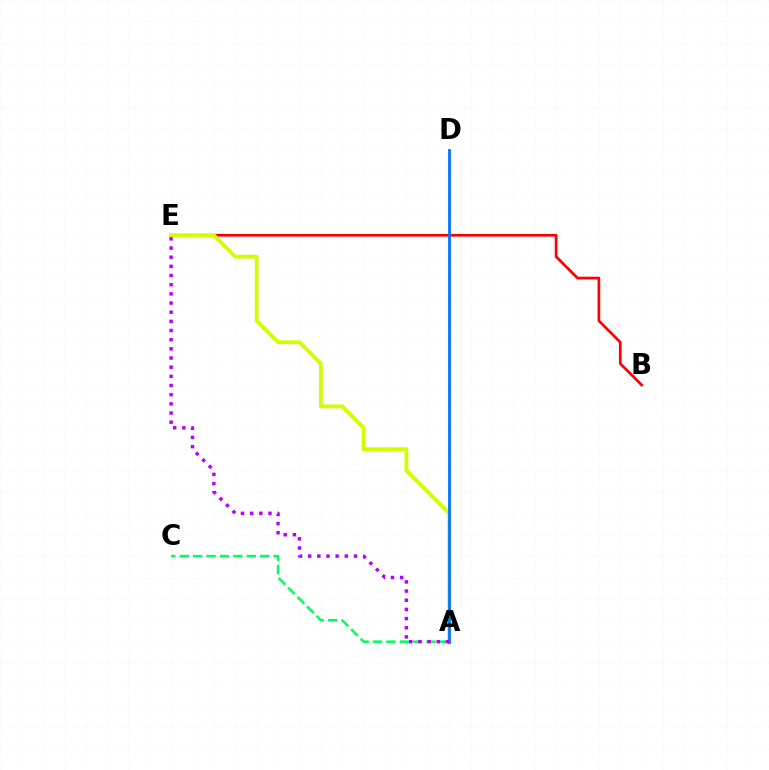{('B', 'E'): [{'color': '#ff0000', 'line_style': 'solid', 'thickness': 1.94}], ('A', 'C'): [{'color': '#00ff5c', 'line_style': 'dashed', 'thickness': 1.82}], ('A', 'E'): [{'color': '#d1ff00', 'line_style': 'solid', 'thickness': 2.74}, {'color': '#b900ff', 'line_style': 'dotted', 'thickness': 2.49}], ('A', 'D'): [{'color': '#0074ff', 'line_style': 'solid', 'thickness': 2.01}]}